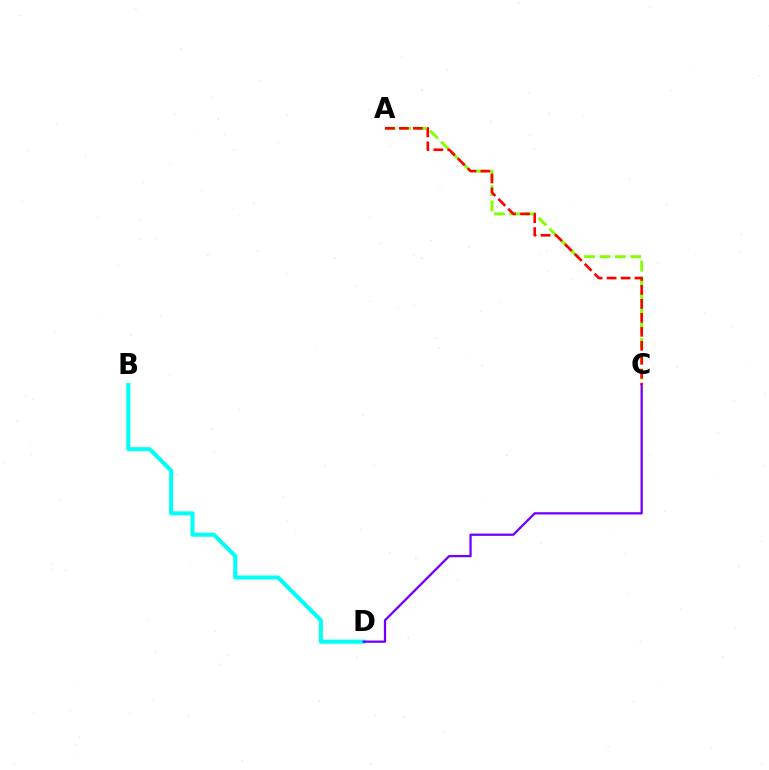{('A', 'C'): [{'color': '#84ff00', 'line_style': 'dashed', 'thickness': 2.09}, {'color': '#ff0000', 'line_style': 'dashed', 'thickness': 1.9}], ('B', 'D'): [{'color': '#00fff6', 'line_style': 'solid', 'thickness': 2.91}], ('C', 'D'): [{'color': '#7200ff', 'line_style': 'solid', 'thickness': 1.64}]}